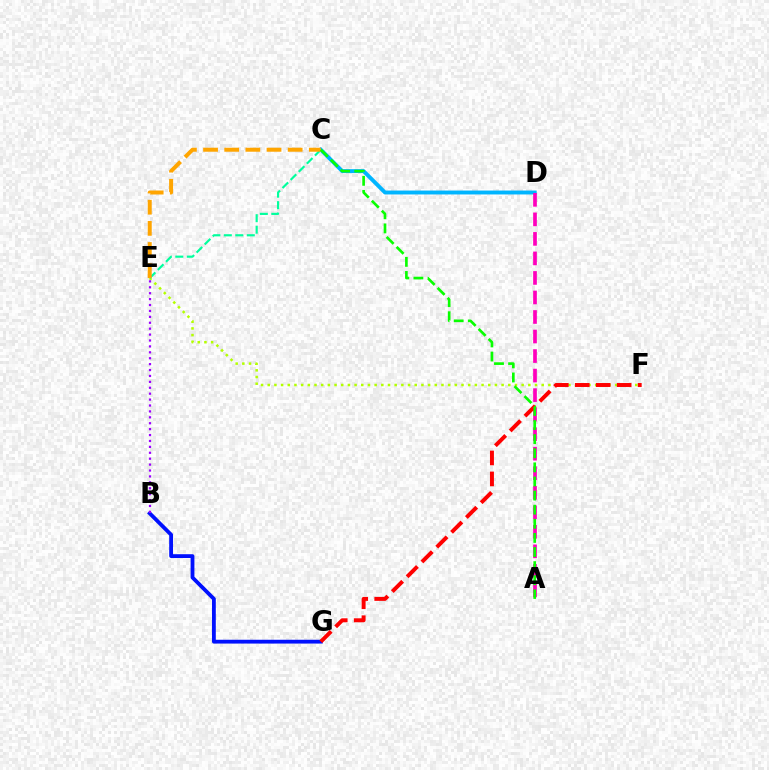{('B', 'G'): [{'color': '#0010ff', 'line_style': 'solid', 'thickness': 2.75}], ('E', 'F'): [{'color': '#b3ff00', 'line_style': 'dotted', 'thickness': 1.82}], ('C', 'D'): [{'color': '#00b5ff', 'line_style': 'solid', 'thickness': 2.81}], ('C', 'E'): [{'color': '#00ff9d', 'line_style': 'dashed', 'thickness': 1.56}, {'color': '#ffa500', 'line_style': 'dashed', 'thickness': 2.87}], ('A', 'D'): [{'color': '#ff00bd', 'line_style': 'dashed', 'thickness': 2.65}], ('F', 'G'): [{'color': '#ff0000', 'line_style': 'dashed', 'thickness': 2.85}], ('A', 'C'): [{'color': '#08ff00', 'line_style': 'dashed', 'thickness': 1.92}], ('B', 'E'): [{'color': '#9b00ff', 'line_style': 'dotted', 'thickness': 1.61}]}